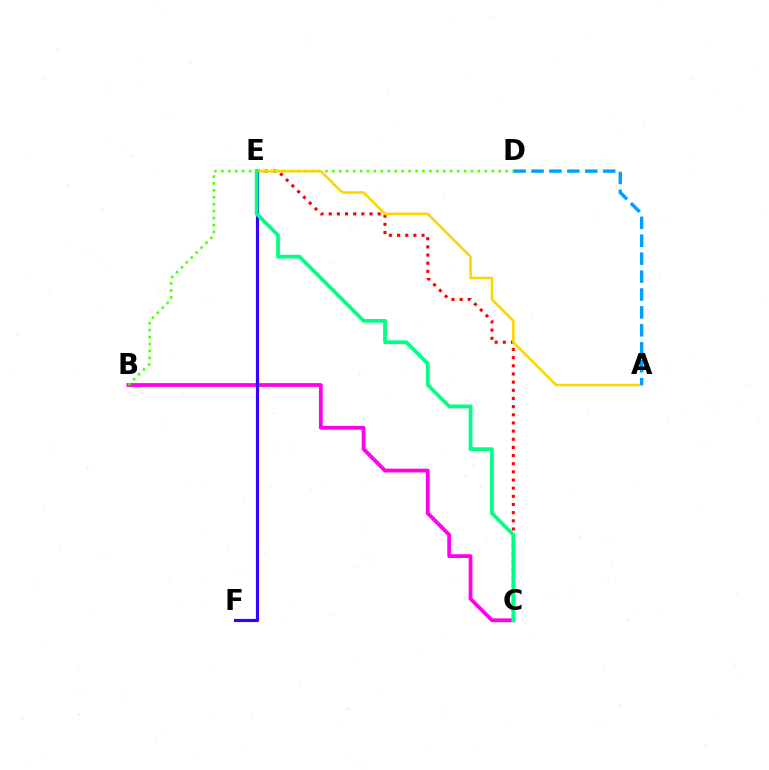{('B', 'C'): [{'color': '#ff00ed', 'line_style': 'solid', 'thickness': 2.72}], ('E', 'F'): [{'color': '#3700ff', 'line_style': 'solid', 'thickness': 2.29}], ('C', 'E'): [{'color': '#ff0000', 'line_style': 'dotted', 'thickness': 2.22}, {'color': '#00ff86', 'line_style': 'solid', 'thickness': 2.7}], ('B', 'D'): [{'color': '#4fff00', 'line_style': 'dotted', 'thickness': 1.88}], ('A', 'E'): [{'color': '#ffd500', 'line_style': 'solid', 'thickness': 1.86}], ('A', 'D'): [{'color': '#009eff', 'line_style': 'dashed', 'thickness': 2.43}]}